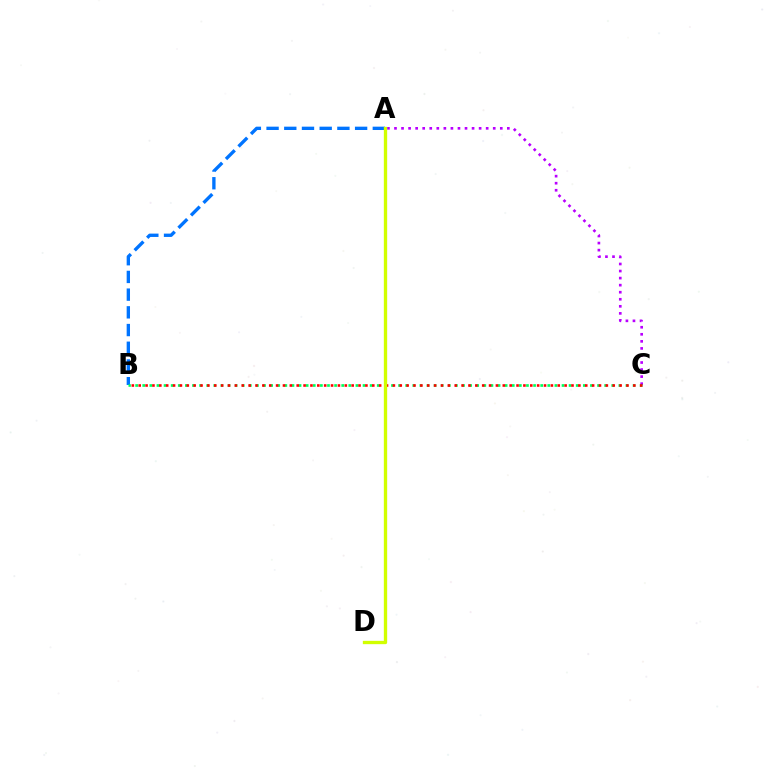{('A', 'B'): [{'color': '#0074ff', 'line_style': 'dashed', 'thickness': 2.41}], ('A', 'C'): [{'color': '#b900ff', 'line_style': 'dotted', 'thickness': 1.92}], ('B', 'C'): [{'color': '#00ff5c', 'line_style': 'dotted', 'thickness': 1.93}, {'color': '#ff0000', 'line_style': 'dotted', 'thickness': 1.87}], ('A', 'D'): [{'color': '#d1ff00', 'line_style': 'solid', 'thickness': 2.4}]}